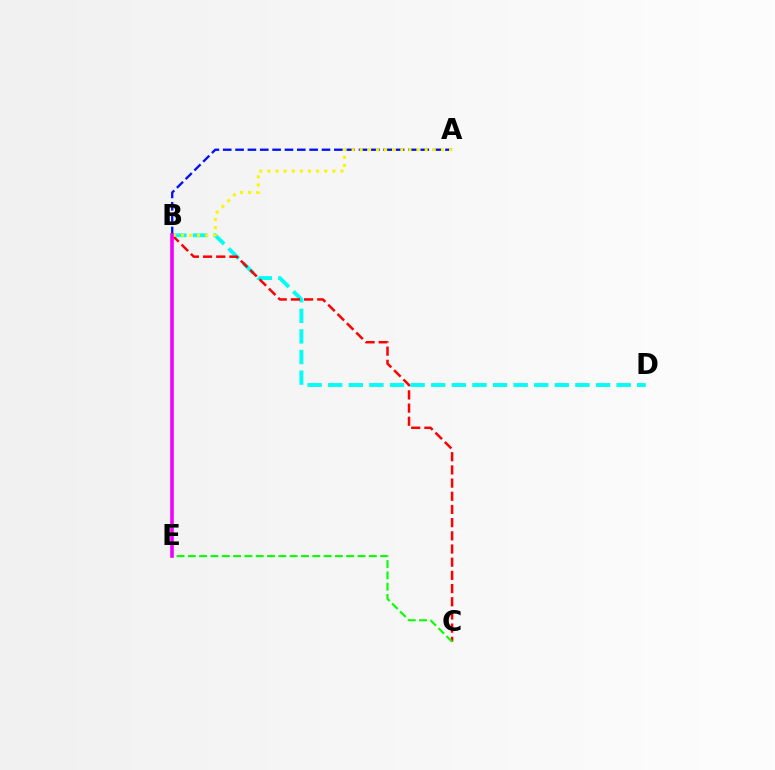{('B', 'D'): [{'color': '#00fff6', 'line_style': 'dashed', 'thickness': 2.8}], ('B', 'C'): [{'color': '#ff0000', 'line_style': 'dashed', 'thickness': 1.79}], ('A', 'B'): [{'color': '#0010ff', 'line_style': 'dashed', 'thickness': 1.68}, {'color': '#fcf500', 'line_style': 'dotted', 'thickness': 2.21}], ('C', 'E'): [{'color': '#08ff00', 'line_style': 'dashed', 'thickness': 1.54}], ('B', 'E'): [{'color': '#ee00ff', 'line_style': 'solid', 'thickness': 2.59}]}